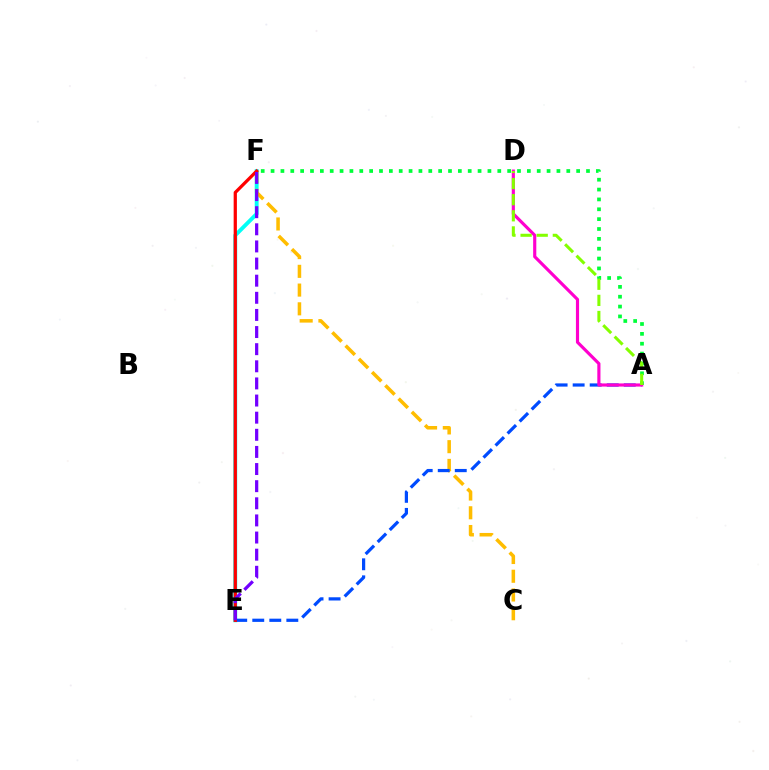{('E', 'F'): [{'color': '#00fff6', 'line_style': 'solid', 'thickness': 2.8}, {'color': '#ff0000', 'line_style': 'solid', 'thickness': 2.33}, {'color': '#7200ff', 'line_style': 'dashed', 'thickness': 2.33}], ('C', 'F'): [{'color': '#ffbd00', 'line_style': 'dashed', 'thickness': 2.55}], ('A', 'E'): [{'color': '#004bff', 'line_style': 'dashed', 'thickness': 2.31}], ('A', 'F'): [{'color': '#00ff39', 'line_style': 'dotted', 'thickness': 2.68}], ('A', 'D'): [{'color': '#ff00cf', 'line_style': 'solid', 'thickness': 2.27}, {'color': '#84ff00', 'line_style': 'dashed', 'thickness': 2.19}]}